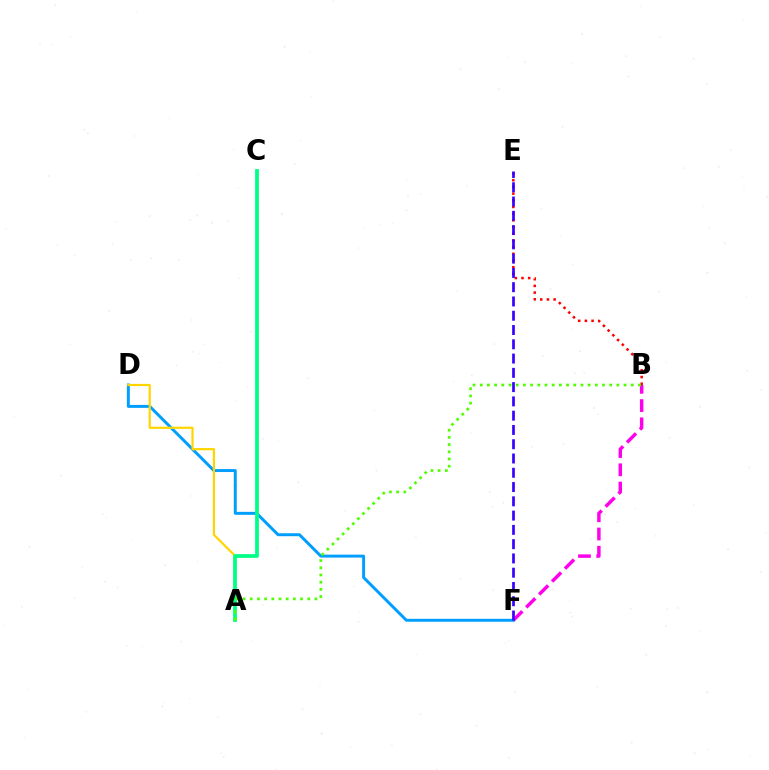{('B', 'E'): [{'color': '#ff0000', 'line_style': 'dotted', 'thickness': 1.82}], ('B', 'F'): [{'color': '#ff00ed', 'line_style': 'dashed', 'thickness': 2.48}], ('D', 'F'): [{'color': '#009eff', 'line_style': 'solid', 'thickness': 2.13}], ('A', 'D'): [{'color': '#ffd500', 'line_style': 'solid', 'thickness': 1.59}], ('A', 'C'): [{'color': '#00ff86', 'line_style': 'solid', 'thickness': 2.71}], ('E', 'F'): [{'color': '#3700ff', 'line_style': 'dashed', 'thickness': 1.94}], ('A', 'B'): [{'color': '#4fff00', 'line_style': 'dotted', 'thickness': 1.95}]}